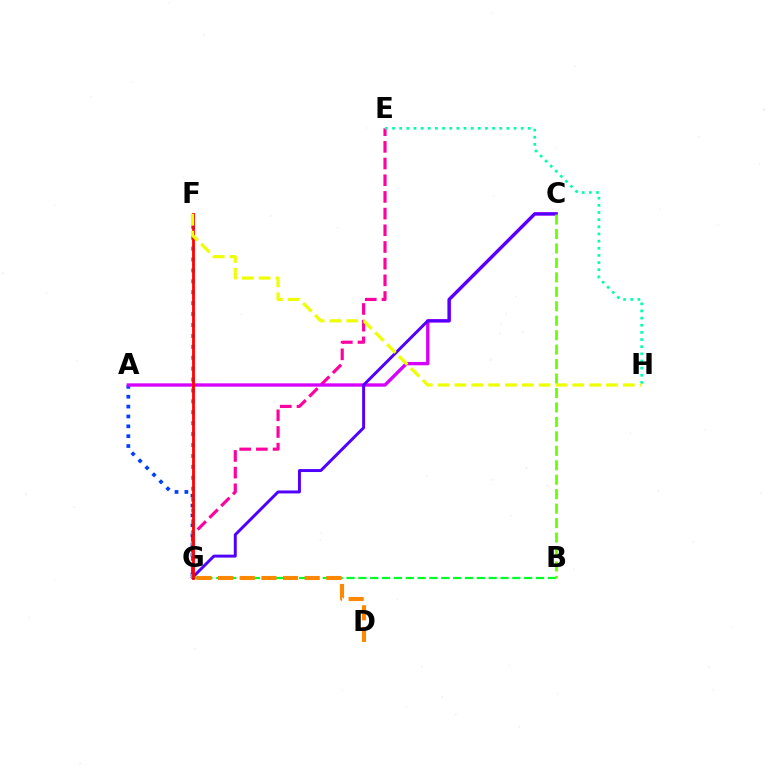{('E', 'G'): [{'color': '#ff00a0', 'line_style': 'dashed', 'thickness': 2.27}], ('A', 'G'): [{'color': '#003fff', 'line_style': 'dotted', 'thickness': 2.68}], ('A', 'C'): [{'color': '#d600ff', 'line_style': 'solid', 'thickness': 2.41}], ('C', 'G'): [{'color': '#4f00ff', 'line_style': 'solid', 'thickness': 2.13}], ('E', 'H'): [{'color': '#00ffaf', 'line_style': 'dotted', 'thickness': 1.94}], ('B', 'G'): [{'color': '#00ff27', 'line_style': 'dashed', 'thickness': 1.61}], ('F', 'G'): [{'color': '#00c7ff', 'line_style': 'dotted', 'thickness': 2.96}, {'color': '#ff0000', 'line_style': 'solid', 'thickness': 2.01}], ('B', 'C'): [{'color': '#66ff00', 'line_style': 'dashed', 'thickness': 1.96}], ('D', 'G'): [{'color': '#ff8800', 'line_style': 'dashed', 'thickness': 2.94}], ('F', 'H'): [{'color': '#eeff00', 'line_style': 'dashed', 'thickness': 2.29}]}